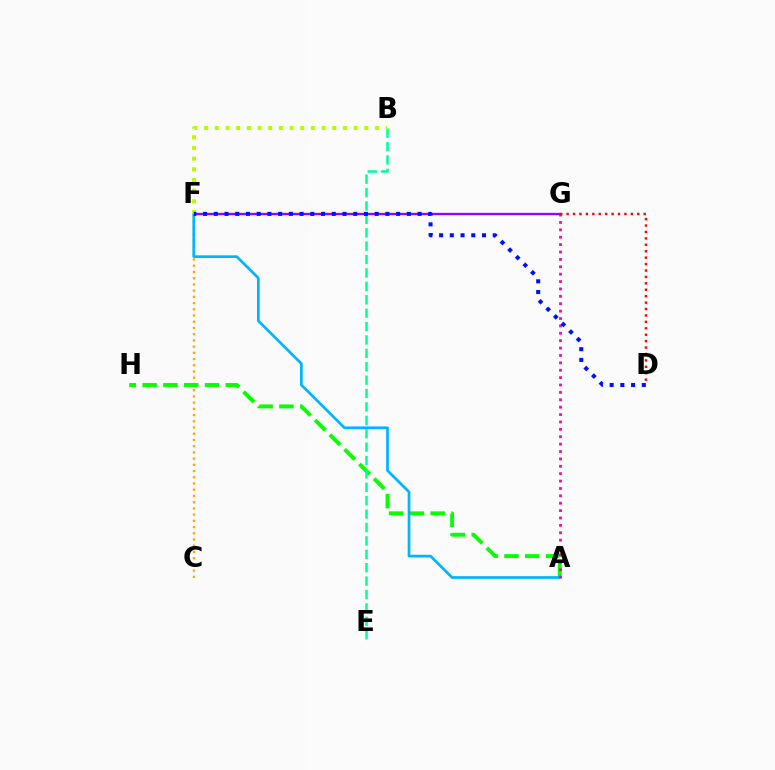{('F', 'G'): [{'color': '#9b00ff', 'line_style': 'solid', 'thickness': 1.66}], ('C', 'F'): [{'color': '#ffa500', 'line_style': 'dotted', 'thickness': 1.69}], ('A', 'H'): [{'color': '#08ff00', 'line_style': 'dashed', 'thickness': 2.83}], ('A', 'F'): [{'color': '#00b5ff', 'line_style': 'solid', 'thickness': 1.94}], ('A', 'G'): [{'color': '#ff00bd', 'line_style': 'dotted', 'thickness': 2.01}], ('D', 'G'): [{'color': '#ff0000', 'line_style': 'dotted', 'thickness': 1.74}], ('B', 'E'): [{'color': '#00ff9d', 'line_style': 'dashed', 'thickness': 1.82}], ('B', 'F'): [{'color': '#b3ff00', 'line_style': 'dotted', 'thickness': 2.9}], ('D', 'F'): [{'color': '#0010ff', 'line_style': 'dotted', 'thickness': 2.91}]}